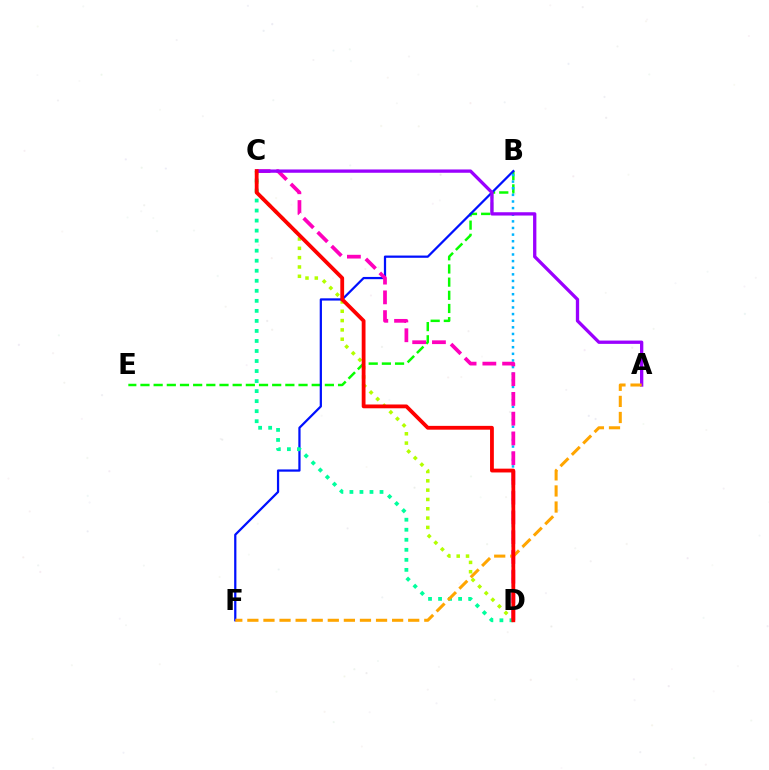{('C', 'D'): [{'color': '#b3ff00', 'line_style': 'dotted', 'thickness': 2.53}, {'color': '#00ff9d', 'line_style': 'dotted', 'thickness': 2.73}, {'color': '#ff00bd', 'line_style': 'dashed', 'thickness': 2.68}, {'color': '#ff0000', 'line_style': 'solid', 'thickness': 2.74}], ('B', 'E'): [{'color': '#08ff00', 'line_style': 'dashed', 'thickness': 1.79}], ('B', 'F'): [{'color': '#0010ff', 'line_style': 'solid', 'thickness': 1.61}], ('B', 'D'): [{'color': '#00b5ff', 'line_style': 'dotted', 'thickness': 1.8}], ('A', 'C'): [{'color': '#9b00ff', 'line_style': 'solid', 'thickness': 2.38}], ('A', 'F'): [{'color': '#ffa500', 'line_style': 'dashed', 'thickness': 2.18}]}